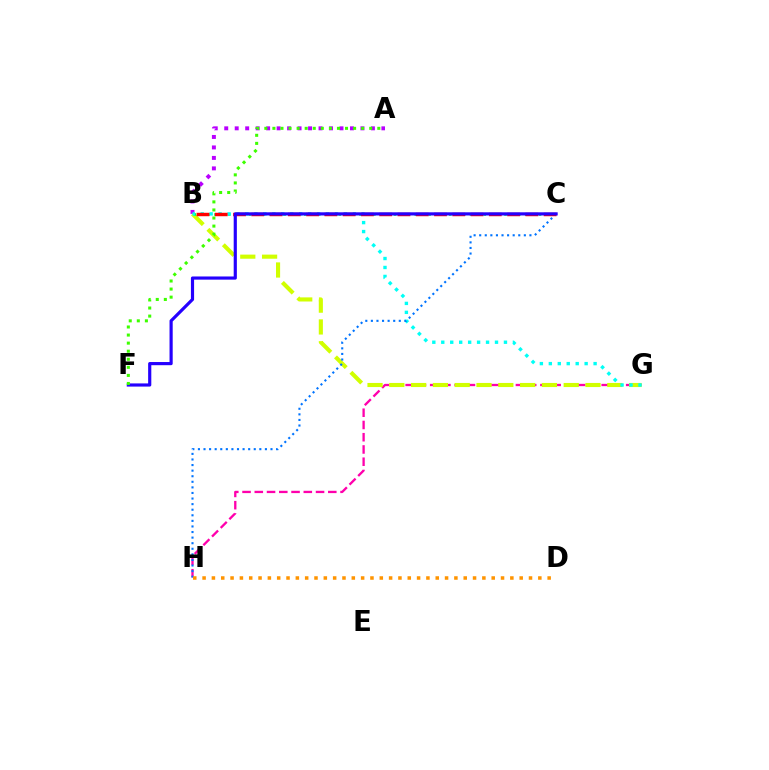{('G', 'H'): [{'color': '#ff00ac', 'line_style': 'dashed', 'thickness': 1.66}], ('A', 'B'): [{'color': '#b900ff', 'line_style': 'dotted', 'thickness': 2.85}], ('B', 'G'): [{'color': '#d1ff00', 'line_style': 'dashed', 'thickness': 2.96}, {'color': '#00fff6', 'line_style': 'dotted', 'thickness': 2.43}], ('B', 'C'): [{'color': '#00ff5c', 'line_style': 'dotted', 'thickness': 1.88}, {'color': '#ff0000', 'line_style': 'dashed', 'thickness': 2.48}], ('C', 'H'): [{'color': '#0074ff', 'line_style': 'dotted', 'thickness': 1.52}], ('D', 'H'): [{'color': '#ff9400', 'line_style': 'dotted', 'thickness': 2.53}], ('C', 'F'): [{'color': '#2500ff', 'line_style': 'solid', 'thickness': 2.28}], ('A', 'F'): [{'color': '#3dff00', 'line_style': 'dotted', 'thickness': 2.19}]}